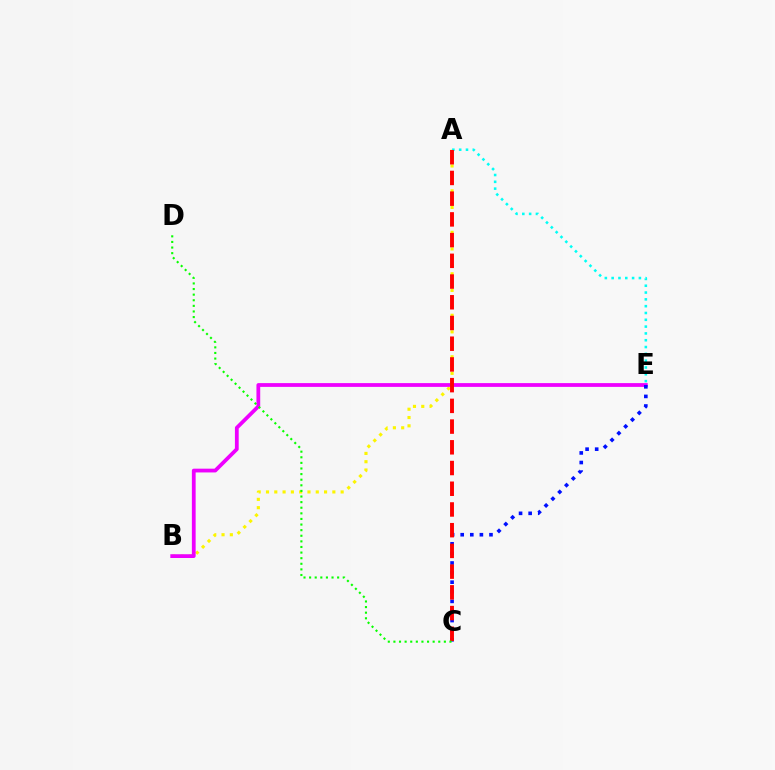{('A', 'B'): [{'color': '#fcf500', 'line_style': 'dotted', 'thickness': 2.25}], ('B', 'E'): [{'color': '#ee00ff', 'line_style': 'solid', 'thickness': 2.72}], ('A', 'E'): [{'color': '#00fff6', 'line_style': 'dotted', 'thickness': 1.85}], ('C', 'E'): [{'color': '#0010ff', 'line_style': 'dotted', 'thickness': 2.61}], ('A', 'C'): [{'color': '#ff0000', 'line_style': 'dashed', 'thickness': 2.81}], ('C', 'D'): [{'color': '#08ff00', 'line_style': 'dotted', 'thickness': 1.52}]}